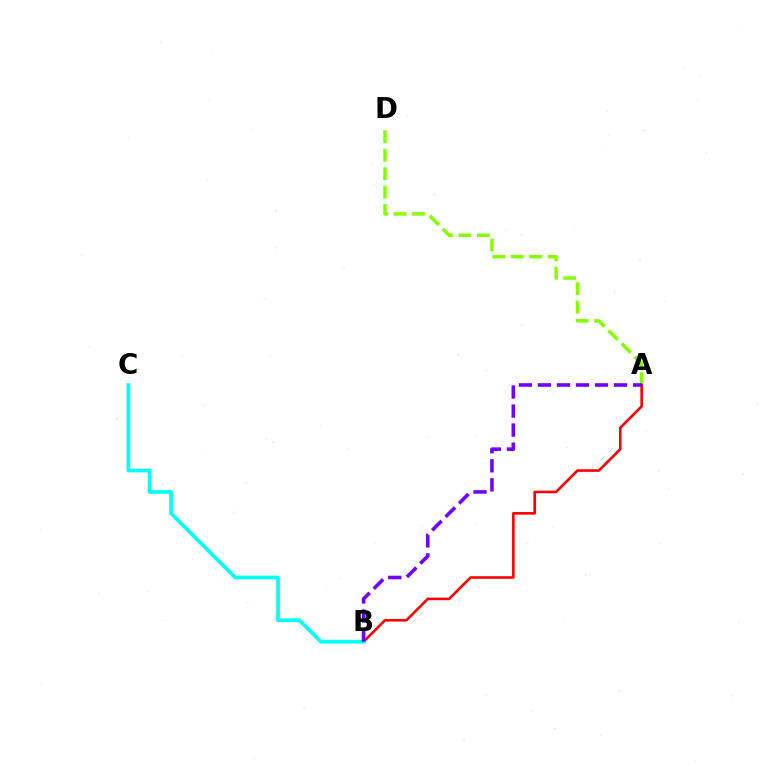{('A', 'D'): [{'color': '#84ff00', 'line_style': 'dashed', 'thickness': 2.5}], ('A', 'B'): [{'color': '#ff0000', 'line_style': 'solid', 'thickness': 1.87}, {'color': '#7200ff', 'line_style': 'dashed', 'thickness': 2.59}], ('B', 'C'): [{'color': '#00fff6', 'line_style': 'solid', 'thickness': 2.64}]}